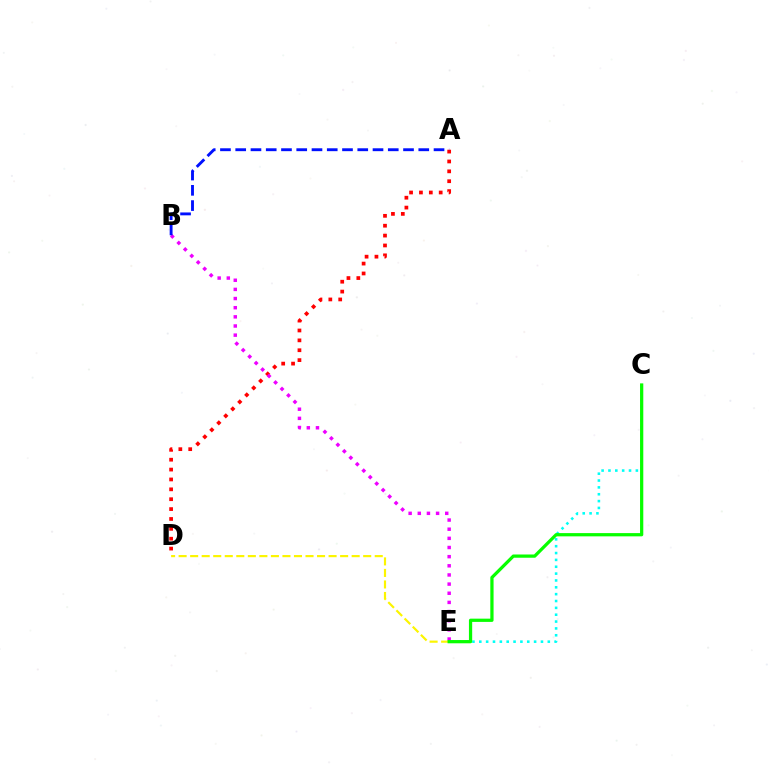{('A', 'D'): [{'color': '#ff0000', 'line_style': 'dotted', 'thickness': 2.68}], ('B', 'E'): [{'color': '#ee00ff', 'line_style': 'dotted', 'thickness': 2.49}], ('A', 'B'): [{'color': '#0010ff', 'line_style': 'dashed', 'thickness': 2.07}], ('D', 'E'): [{'color': '#fcf500', 'line_style': 'dashed', 'thickness': 1.57}], ('C', 'E'): [{'color': '#00fff6', 'line_style': 'dotted', 'thickness': 1.86}, {'color': '#08ff00', 'line_style': 'solid', 'thickness': 2.34}]}